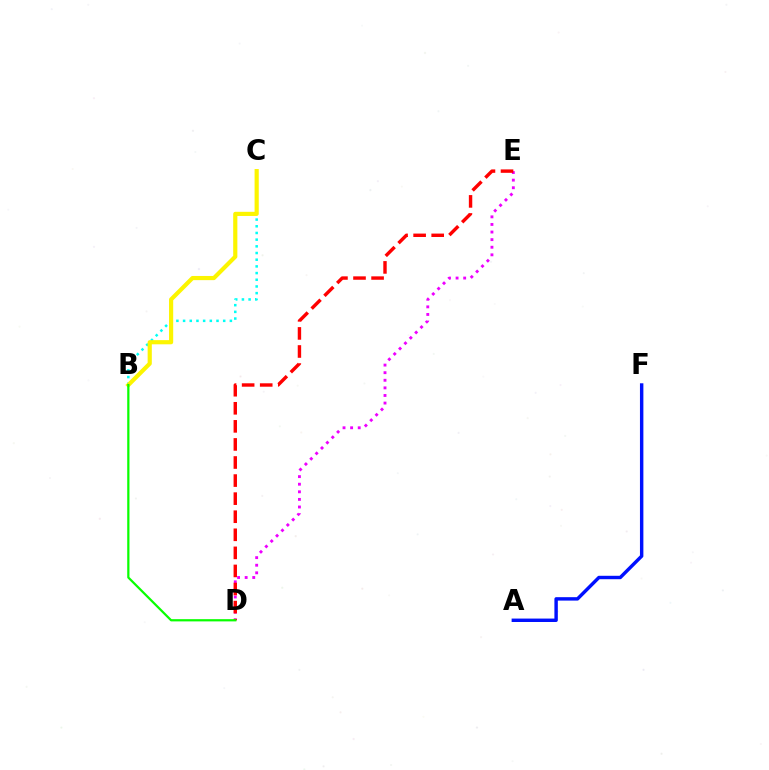{('A', 'F'): [{'color': '#0010ff', 'line_style': 'solid', 'thickness': 2.47}], ('B', 'C'): [{'color': '#00fff6', 'line_style': 'dotted', 'thickness': 1.82}, {'color': '#fcf500', 'line_style': 'solid', 'thickness': 3.0}], ('D', 'E'): [{'color': '#ee00ff', 'line_style': 'dotted', 'thickness': 2.06}, {'color': '#ff0000', 'line_style': 'dashed', 'thickness': 2.46}], ('B', 'D'): [{'color': '#08ff00', 'line_style': 'solid', 'thickness': 1.6}]}